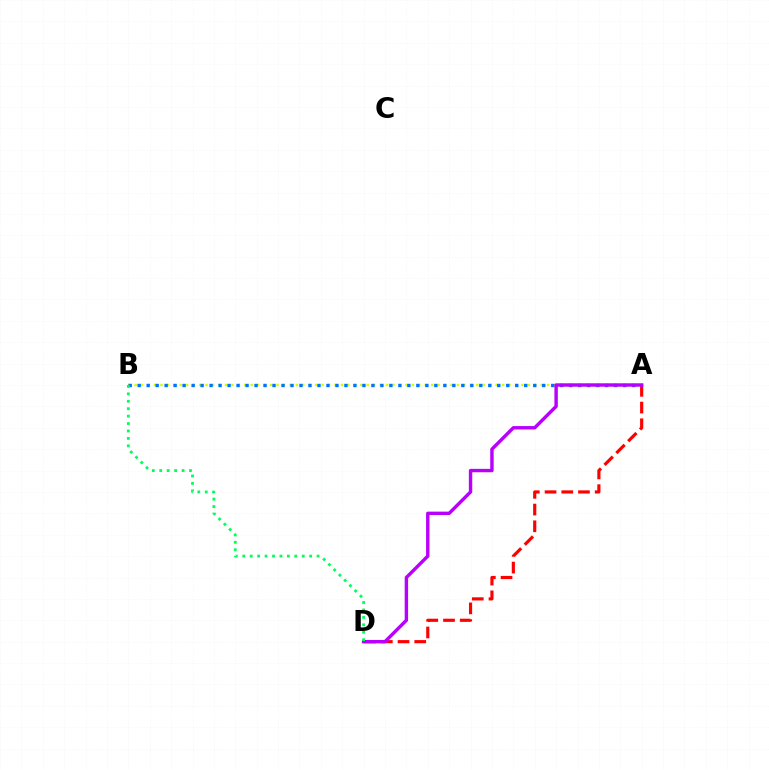{('A', 'D'): [{'color': '#ff0000', 'line_style': 'dashed', 'thickness': 2.27}, {'color': '#b900ff', 'line_style': 'solid', 'thickness': 2.45}], ('A', 'B'): [{'color': '#d1ff00', 'line_style': 'dotted', 'thickness': 1.75}, {'color': '#0074ff', 'line_style': 'dotted', 'thickness': 2.44}], ('B', 'D'): [{'color': '#00ff5c', 'line_style': 'dotted', 'thickness': 2.02}]}